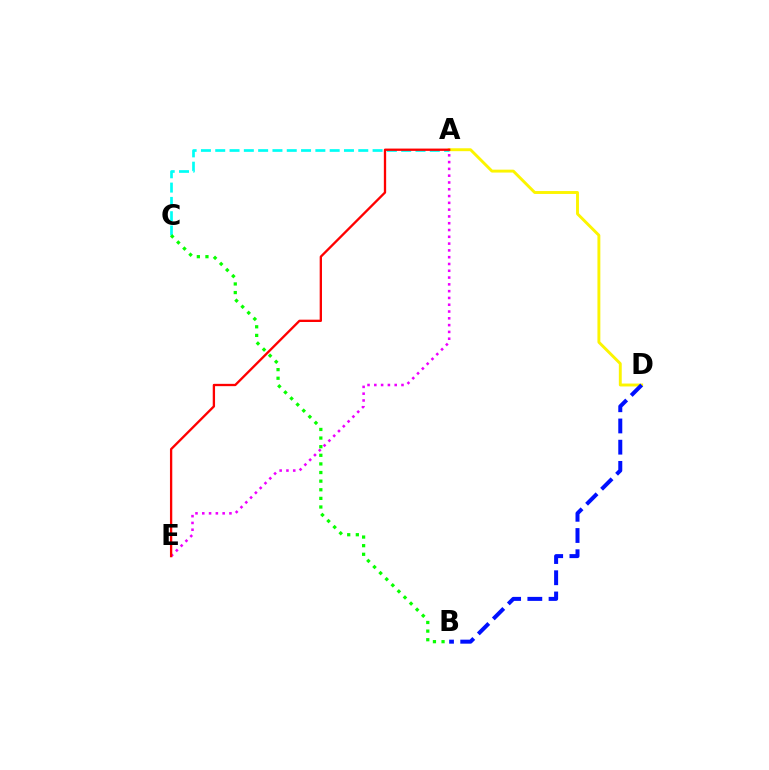{('A', 'D'): [{'color': '#fcf500', 'line_style': 'solid', 'thickness': 2.09}], ('A', 'E'): [{'color': '#ee00ff', 'line_style': 'dotted', 'thickness': 1.85}, {'color': '#ff0000', 'line_style': 'solid', 'thickness': 1.67}], ('A', 'C'): [{'color': '#00fff6', 'line_style': 'dashed', 'thickness': 1.94}], ('B', 'C'): [{'color': '#08ff00', 'line_style': 'dotted', 'thickness': 2.34}], ('B', 'D'): [{'color': '#0010ff', 'line_style': 'dashed', 'thickness': 2.88}]}